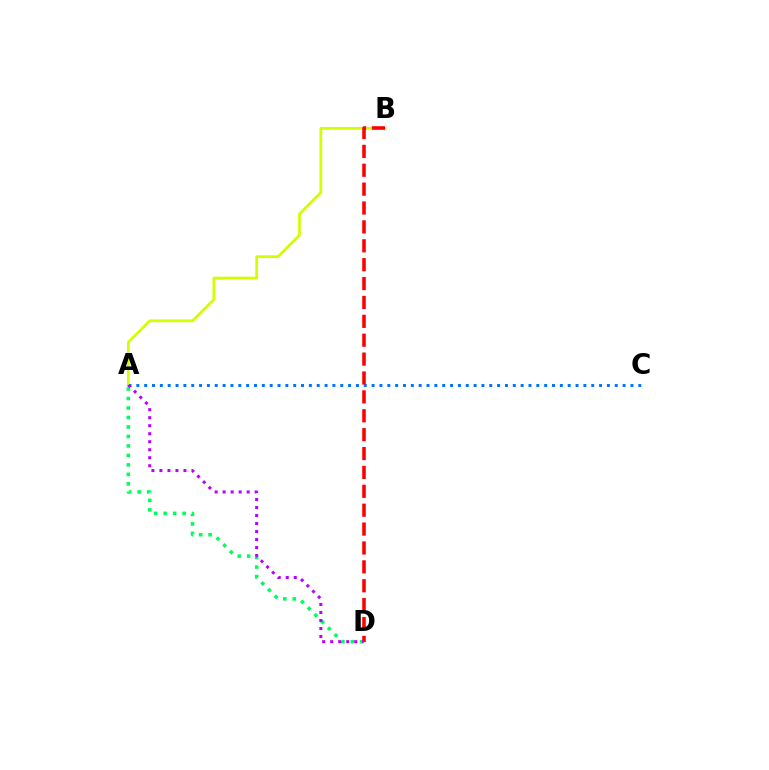{('A', 'C'): [{'color': '#0074ff', 'line_style': 'dotted', 'thickness': 2.13}], ('A', 'B'): [{'color': '#d1ff00', 'line_style': 'solid', 'thickness': 1.98}], ('A', 'D'): [{'color': '#00ff5c', 'line_style': 'dotted', 'thickness': 2.58}, {'color': '#b900ff', 'line_style': 'dotted', 'thickness': 2.18}], ('B', 'D'): [{'color': '#ff0000', 'line_style': 'dashed', 'thickness': 2.57}]}